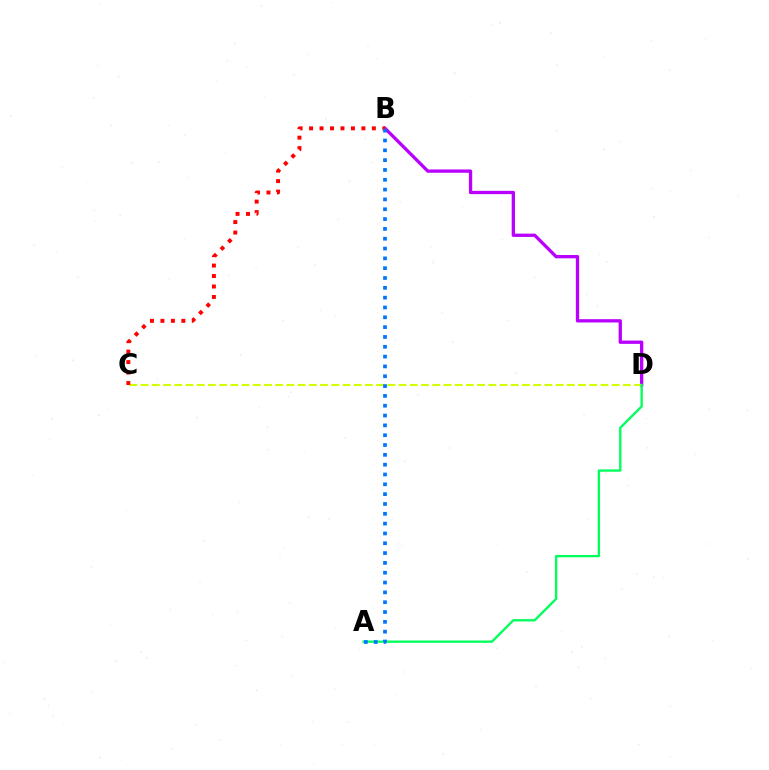{('B', 'D'): [{'color': '#b900ff', 'line_style': 'solid', 'thickness': 2.38}], ('C', 'D'): [{'color': '#d1ff00', 'line_style': 'dashed', 'thickness': 1.52}], ('B', 'C'): [{'color': '#ff0000', 'line_style': 'dotted', 'thickness': 2.84}], ('A', 'D'): [{'color': '#00ff5c', 'line_style': 'solid', 'thickness': 1.68}], ('A', 'B'): [{'color': '#0074ff', 'line_style': 'dotted', 'thickness': 2.67}]}